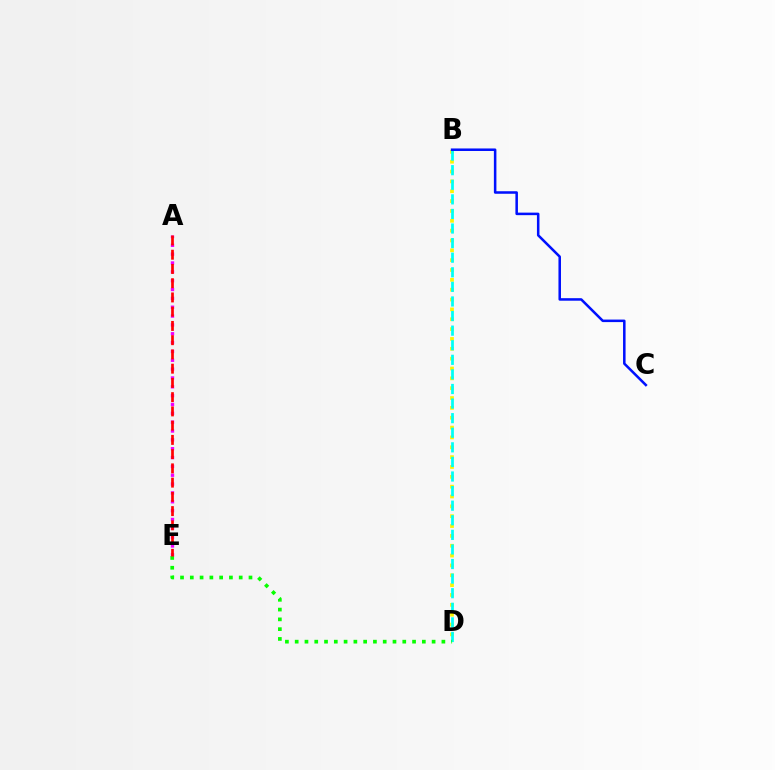{('A', 'E'): [{'color': '#ee00ff', 'line_style': 'dotted', 'thickness': 2.4}, {'color': '#ff0000', 'line_style': 'dashed', 'thickness': 1.94}], ('B', 'D'): [{'color': '#fcf500', 'line_style': 'dotted', 'thickness': 2.68}, {'color': '#00fff6', 'line_style': 'dashed', 'thickness': 1.98}], ('D', 'E'): [{'color': '#08ff00', 'line_style': 'dotted', 'thickness': 2.66}], ('B', 'C'): [{'color': '#0010ff', 'line_style': 'solid', 'thickness': 1.82}]}